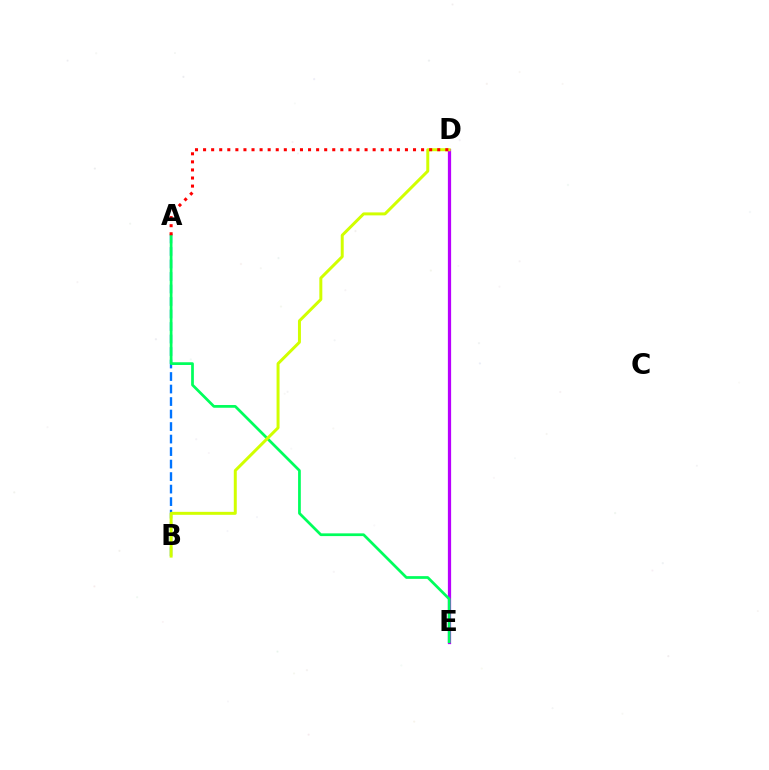{('D', 'E'): [{'color': '#b900ff', 'line_style': 'solid', 'thickness': 2.33}], ('A', 'B'): [{'color': '#0074ff', 'line_style': 'dashed', 'thickness': 1.7}], ('A', 'E'): [{'color': '#00ff5c', 'line_style': 'solid', 'thickness': 1.97}], ('B', 'D'): [{'color': '#d1ff00', 'line_style': 'solid', 'thickness': 2.14}], ('A', 'D'): [{'color': '#ff0000', 'line_style': 'dotted', 'thickness': 2.19}]}